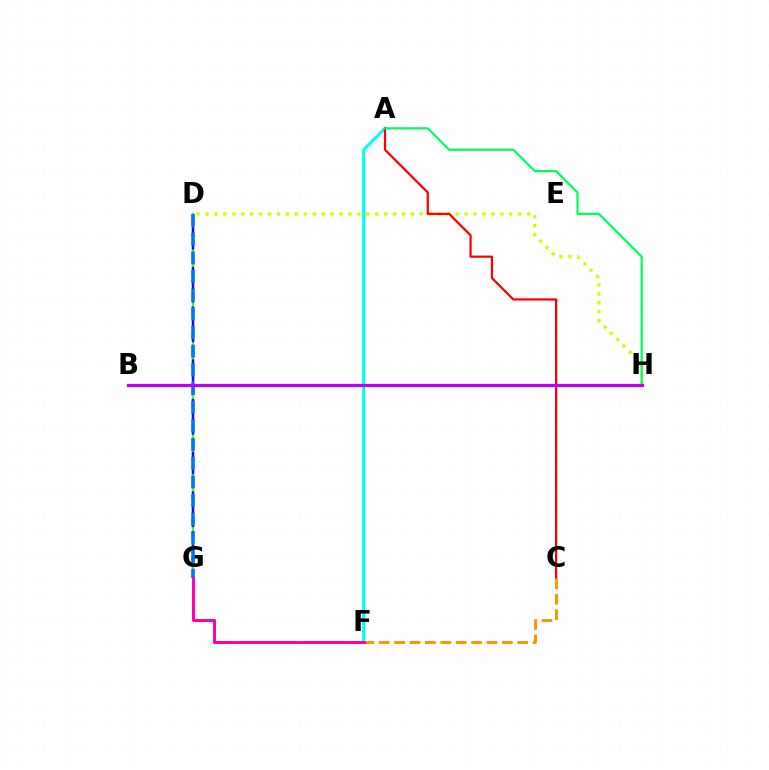{('C', 'F'): [{'color': '#ff9400', 'line_style': 'dashed', 'thickness': 2.09}], ('D', 'H'): [{'color': '#d1ff00', 'line_style': 'dotted', 'thickness': 2.43}], ('D', 'G'): [{'color': '#3dff00', 'line_style': 'solid', 'thickness': 1.64}, {'color': '#2500ff', 'line_style': 'dashed', 'thickness': 1.79}, {'color': '#0074ff', 'line_style': 'dashed', 'thickness': 2.54}], ('A', 'F'): [{'color': '#00fff6', 'line_style': 'solid', 'thickness': 2.16}], ('A', 'C'): [{'color': '#ff0000', 'line_style': 'solid', 'thickness': 1.61}], ('A', 'H'): [{'color': '#00ff5c', 'line_style': 'solid', 'thickness': 1.59}], ('B', 'H'): [{'color': '#b900ff', 'line_style': 'solid', 'thickness': 2.3}], ('F', 'G'): [{'color': '#ff00ac', 'line_style': 'solid', 'thickness': 2.15}]}